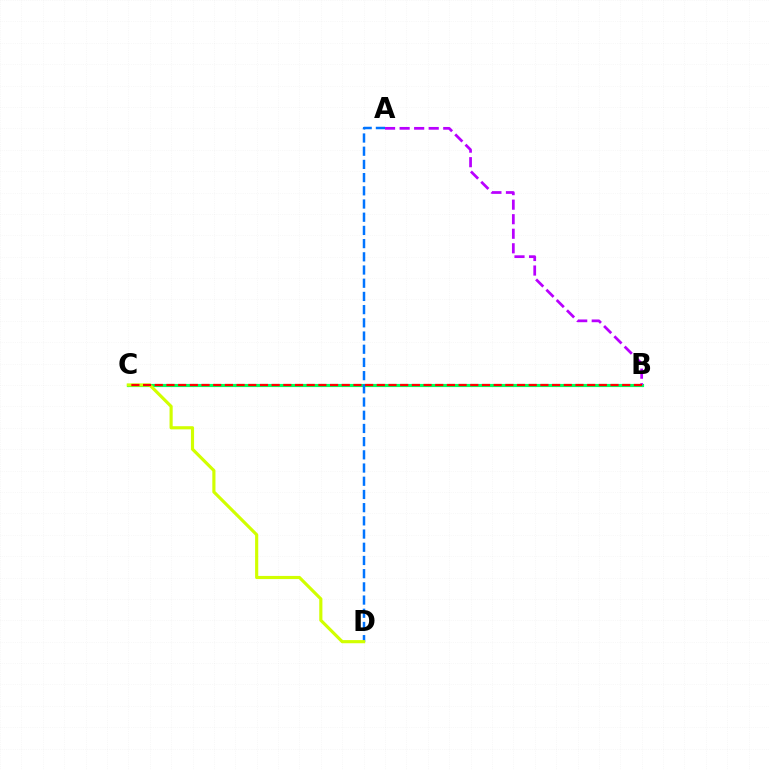{('B', 'C'): [{'color': '#00ff5c', 'line_style': 'solid', 'thickness': 2.27}, {'color': '#ff0000', 'line_style': 'dashed', 'thickness': 1.59}], ('A', 'D'): [{'color': '#0074ff', 'line_style': 'dashed', 'thickness': 1.79}], ('C', 'D'): [{'color': '#d1ff00', 'line_style': 'solid', 'thickness': 2.27}], ('A', 'B'): [{'color': '#b900ff', 'line_style': 'dashed', 'thickness': 1.98}]}